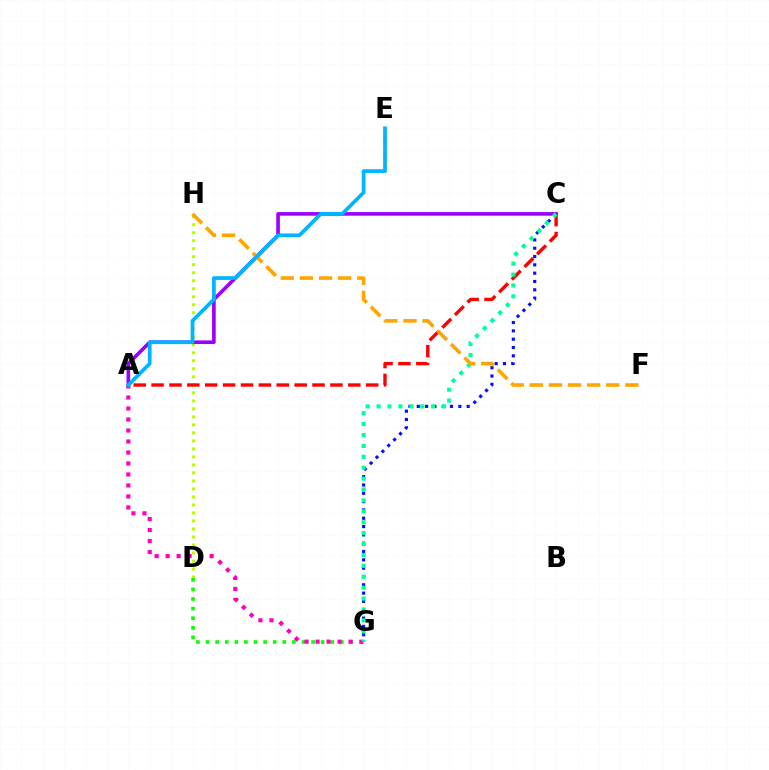{('D', 'H'): [{'color': '#b3ff00', 'line_style': 'dotted', 'thickness': 2.18}], ('C', 'G'): [{'color': '#0010ff', 'line_style': 'dotted', 'thickness': 2.26}, {'color': '#00ff9d', 'line_style': 'dotted', 'thickness': 2.96}], ('D', 'G'): [{'color': '#08ff00', 'line_style': 'dotted', 'thickness': 2.61}], ('A', 'G'): [{'color': '#ff00bd', 'line_style': 'dotted', 'thickness': 2.99}], ('A', 'C'): [{'color': '#ff0000', 'line_style': 'dashed', 'thickness': 2.43}, {'color': '#9b00ff', 'line_style': 'solid', 'thickness': 2.61}], ('F', 'H'): [{'color': '#ffa500', 'line_style': 'dashed', 'thickness': 2.6}], ('A', 'E'): [{'color': '#00b5ff', 'line_style': 'solid', 'thickness': 2.69}]}